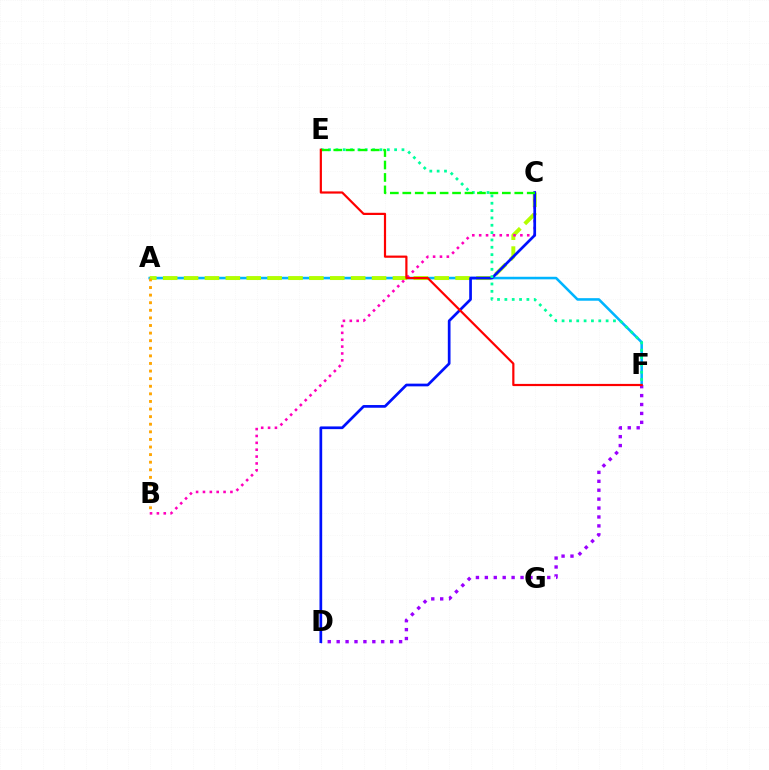{('A', 'F'): [{'color': '#00b5ff', 'line_style': 'solid', 'thickness': 1.85}], ('D', 'F'): [{'color': '#9b00ff', 'line_style': 'dotted', 'thickness': 2.42}], ('A', 'C'): [{'color': '#b3ff00', 'line_style': 'dashed', 'thickness': 2.84}], ('B', 'C'): [{'color': '#ff00bd', 'line_style': 'dotted', 'thickness': 1.87}], ('C', 'D'): [{'color': '#0010ff', 'line_style': 'solid', 'thickness': 1.95}], ('E', 'F'): [{'color': '#00ff9d', 'line_style': 'dotted', 'thickness': 1.99}, {'color': '#ff0000', 'line_style': 'solid', 'thickness': 1.58}], ('C', 'E'): [{'color': '#08ff00', 'line_style': 'dashed', 'thickness': 1.69}], ('A', 'B'): [{'color': '#ffa500', 'line_style': 'dotted', 'thickness': 2.06}]}